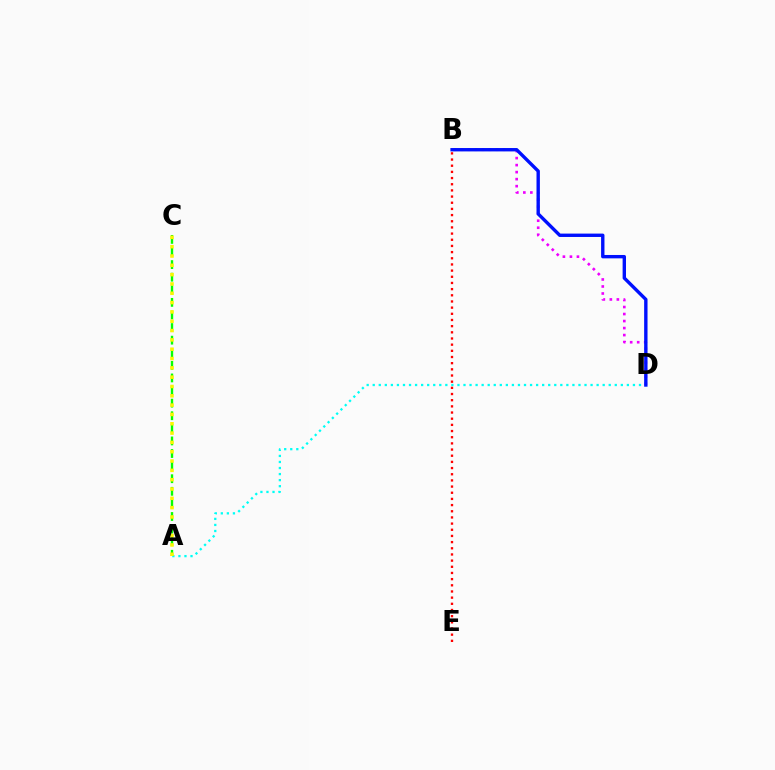{('B', 'D'): [{'color': '#ee00ff', 'line_style': 'dotted', 'thickness': 1.91}, {'color': '#0010ff', 'line_style': 'solid', 'thickness': 2.43}], ('A', 'D'): [{'color': '#00fff6', 'line_style': 'dotted', 'thickness': 1.64}], ('B', 'E'): [{'color': '#ff0000', 'line_style': 'dotted', 'thickness': 1.68}], ('A', 'C'): [{'color': '#08ff00', 'line_style': 'dashed', 'thickness': 1.71}, {'color': '#fcf500', 'line_style': 'dotted', 'thickness': 2.53}]}